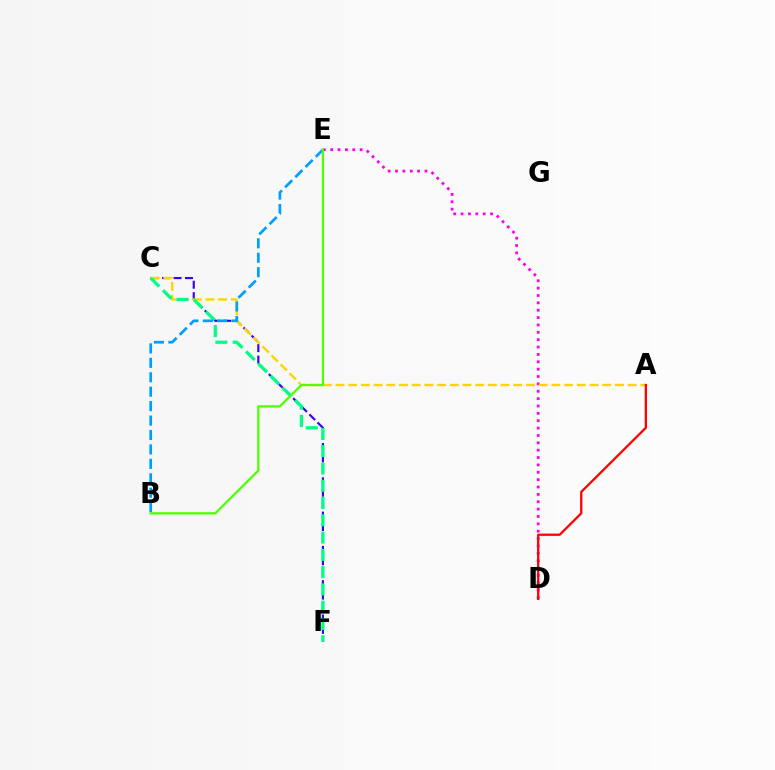{('C', 'F'): [{'color': '#3700ff', 'line_style': 'dashed', 'thickness': 1.55}, {'color': '#00ff86', 'line_style': 'dashed', 'thickness': 2.35}], ('D', 'E'): [{'color': '#ff00ed', 'line_style': 'dotted', 'thickness': 2.0}], ('A', 'C'): [{'color': '#ffd500', 'line_style': 'dashed', 'thickness': 1.73}], ('B', 'E'): [{'color': '#009eff', 'line_style': 'dashed', 'thickness': 1.96}, {'color': '#4fff00', 'line_style': 'solid', 'thickness': 1.62}], ('A', 'D'): [{'color': '#ff0000', 'line_style': 'solid', 'thickness': 1.63}]}